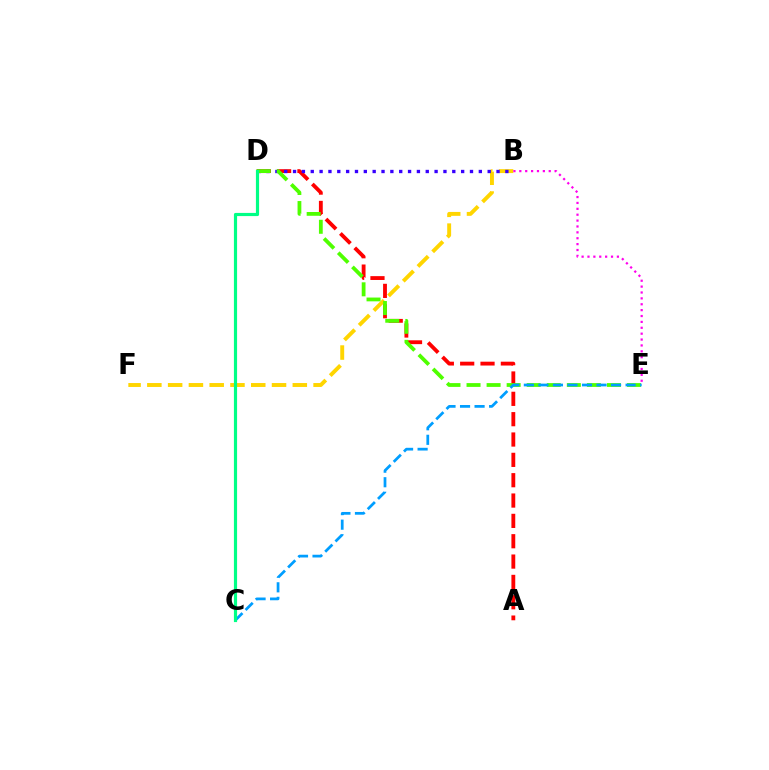{('B', 'F'): [{'color': '#ffd500', 'line_style': 'dashed', 'thickness': 2.82}], ('A', 'D'): [{'color': '#ff0000', 'line_style': 'dashed', 'thickness': 2.76}], ('B', 'E'): [{'color': '#ff00ed', 'line_style': 'dotted', 'thickness': 1.6}], ('B', 'D'): [{'color': '#3700ff', 'line_style': 'dotted', 'thickness': 2.4}], ('D', 'E'): [{'color': '#4fff00', 'line_style': 'dashed', 'thickness': 2.73}], ('C', 'E'): [{'color': '#009eff', 'line_style': 'dashed', 'thickness': 1.97}], ('C', 'D'): [{'color': '#00ff86', 'line_style': 'solid', 'thickness': 2.29}]}